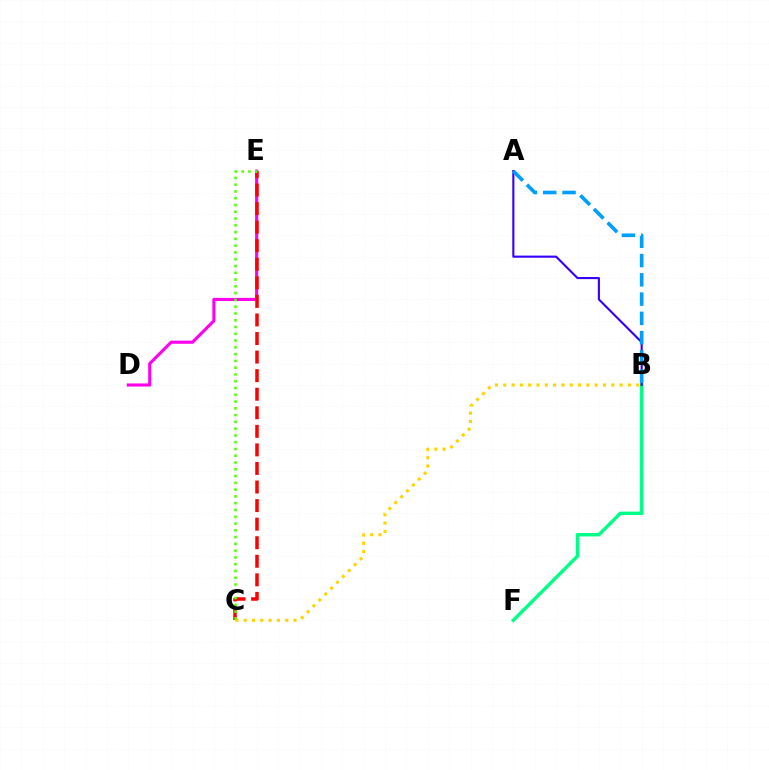{('D', 'E'): [{'color': '#ff00ed', 'line_style': 'solid', 'thickness': 2.24}], ('B', 'F'): [{'color': '#00ff86', 'line_style': 'solid', 'thickness': 2.48}], ('A', 'B'): [{'color': '#3700ff', 'line_style': 'solid', 'thickness': 1.53}, {'color': '#009eff', 'line_style': 'dashed', 'thickness': 2.62}], ('C', 'E'): [{'color': '#ff0000', 'line_style': 'dashed', 'thickness': 2.52}, {'color': '#4fff00', 'line_style': 'dotted', 'thickness': 1.84}], ('B', 'C'): [{'color': '#ffd500', 'line_style': 'dotted', 'thickness': 2.26}]}